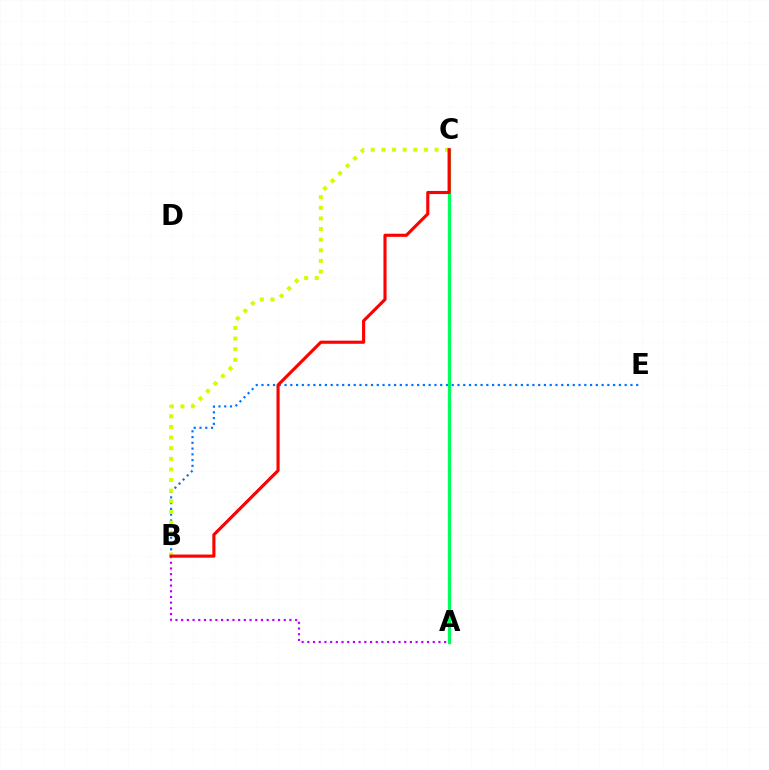{('B', 'E'): [{'color': '#0074ff', 'line_style': 'dotted', 'thickness': 1.57}], ('A', 'B'): [{'color': '#b900ff', 'line_style': 'dotted', 'thickness': 1.55}], ('B', 'C'): [{'color': '#d1ff00', 'line_style': 'dotted', 'thickness': 2.89}, {'color': '#ff0000', 'line_style': 'solid', 'thickness': 2.25}], ('A', 'C'): [{'color': '#00ff5c', 'line_style': 'solid', 'thickness': 2.37}]}